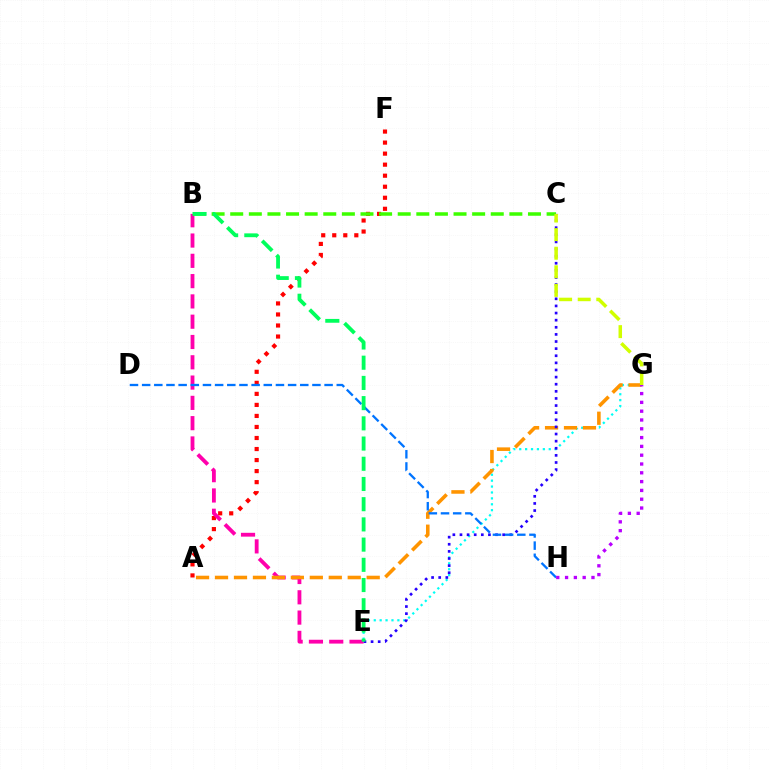{('E', 'G'): [{'color': '#00fff6', 'line_style': 'dotted', 'thickness': 1.6}], ('A', 'F'): [{'color': '#ff0000', 'line_style': 'dotted', 'thickness': 3.0}], ('B', 'E'): [{'color': '#ff00ac', 'line_style': 'dashed', 'thickness': 2.76}, {'color': '#00ff5c', 'line_style': 'dashed', 'thickness': 2.75}], ('A', 'G'): [{'color': '#ff9400', 'line_style': 'dashed', 'thickness': 2.58}], ('B', 'C'): [{'color': '#3dff00', 'line_style': 'dashed', 'thickness': 2.53}], ('C', 'E'): [{'color': '#2500ff', 'line_style': 'dotted', 'thickness': 1.93}], ('C', 'G'): [{'color': '#d1ff00', 'line_style': 'dashed', 'thickness': 2.52}], ('D', 'H'): [{'color': '#0074ff', 'line_style': 'dashed', 'thickness': 1.65}], ('G', 'H'): [{'color': '#b900ff', 'line_style': 'dotted', 'thickness': 2.39}]}